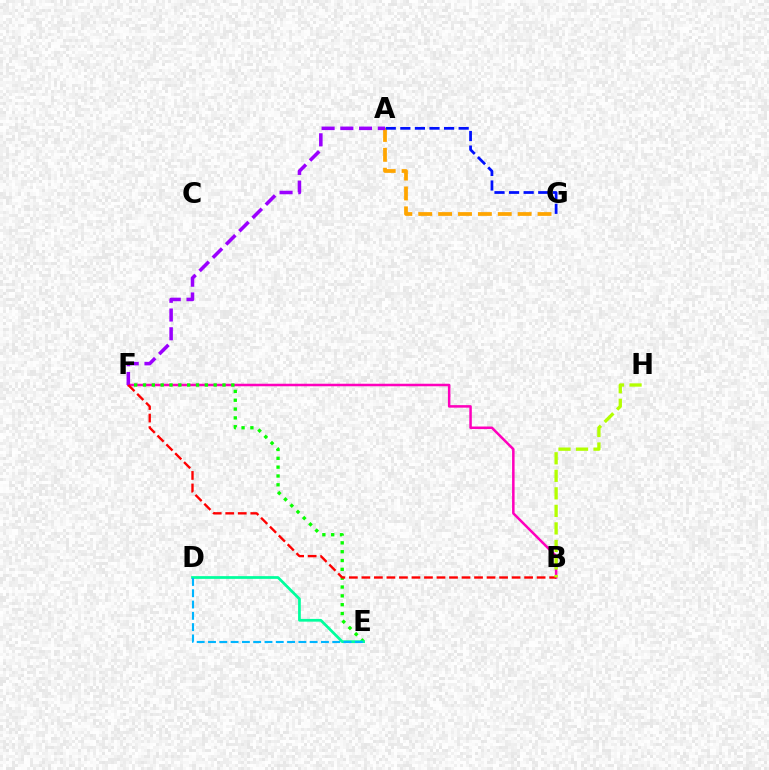{('B', 'F'): [{'color': '#ff00bd', 'line_style': 'solid', 'thickness': 1.82}, {'color': '#ff0000', 'line_style': 'dashed', 'thickness': 1.7}], ('A', 'G'): [{'color': '#ffa500', 'line_style': 'dashed', 'thickness': 2.7}, {'color': '#0010ff', 'line_style': 'dashed', 'thickness': 1.98}], ('E', 'F'): [{'color': '#08ff00', 'line_style': 'dotted', 'thickness': 2.4}], ('A', 'F'): [{'color': '#9b00ff', 'line_style': 'dashed', 'thickness': 2.55}], ('B', 'H'): [{'color': '#b3ff00', 'line_style': 'dashed', 'thickness': 2.38}], ('D', 'E'): [{'color': '#00ff9d', 'line_style': 'solid', 'thickness': 1.97}, {'color': '#00b5ff', 'line_style': 'dashed', 'thickness': 1.53}]}